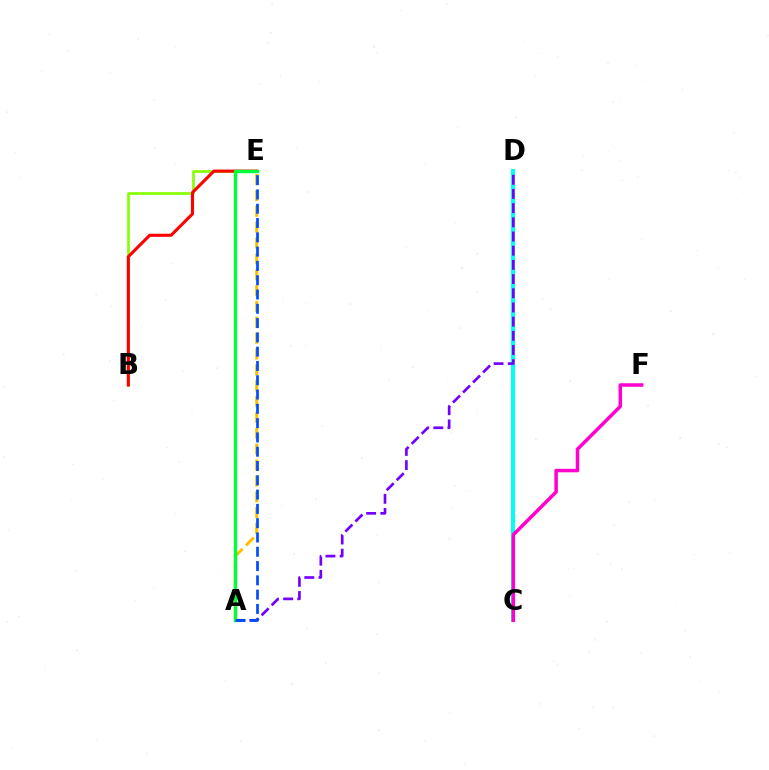{('B', 'E'): [{'color': '#84ff00', 'line_style': 'solid', 'thickness': 1.92}, {'color': '#ff0000', 'line_style': 'solid', 'thickness': 2.22}], ('A', 'E'): [{'color': '#ffbd00', 'line_style': 'dashed', 'thickness': 2.15}, {'color': '#00ff39', 'line_style': 'solid', 'thickness': 2.43}, {'color': '#004bff', 'line_style': 'dashed', 'thickness': 1.94}], ('C', 'D'): [{'color': '#00fff6', 'line_style': 'solid', 'thickness': 2.91}], ('A', 'D'): [{'color': '#7200ff', 'line_style': 'dashed', 'thickness': 1.93}], ('C', 'F'): [{'color': '#ff00cf', 'line_style': 'solid', 'thickness': 2.52}]}